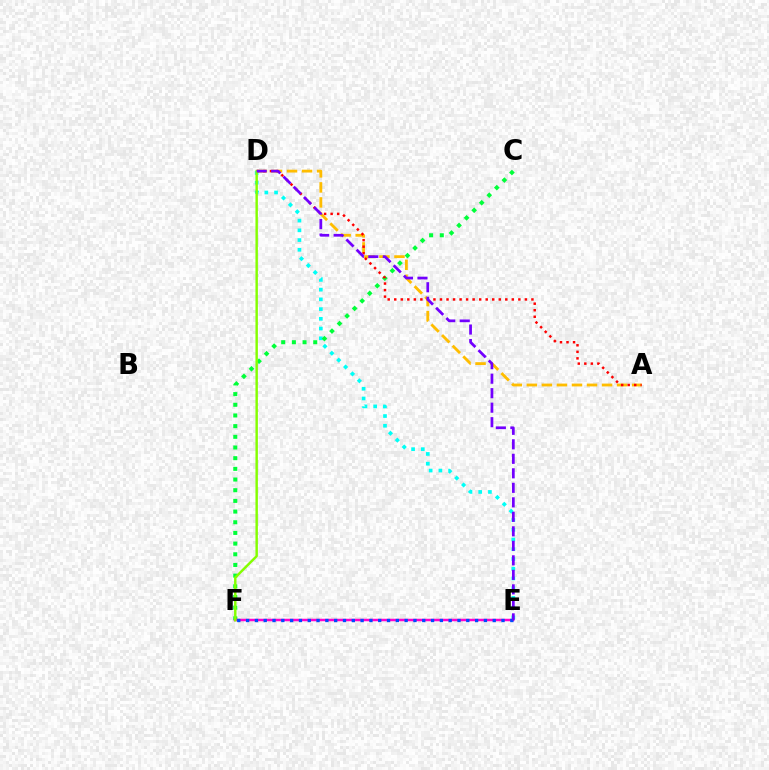{('D', 'E'): [{'color': '#00fff6', 'line_style': 'dotted', 'thickness': 2.65}, {'color': '#7200ff', 'line_style': 'dashed', 'thickness': 1.97}], ('C', 'F'): [{'color': '#00ff39', 'line_style': 'dotted', 'thickness': 2.9}], ('A', 'D'): [{'color': '#ffbd00', 'line_style': 'dashed', 'thickness': 2.04}, {'color': '#ff0000', 'line_style': 'dotted', 'thickness': 1.77}], ('E', 'F'): [{'color': '#ff00cf', 'line_style': 'solid', 'thickness': 1.8}, {'color': '#004bff', 'line_style': 'dotted', 'thickness': 2.39}], ('D', 'F'): [{'color': '#84ff00', 'line_style': 'solid', 'thickness': 1.75}]}